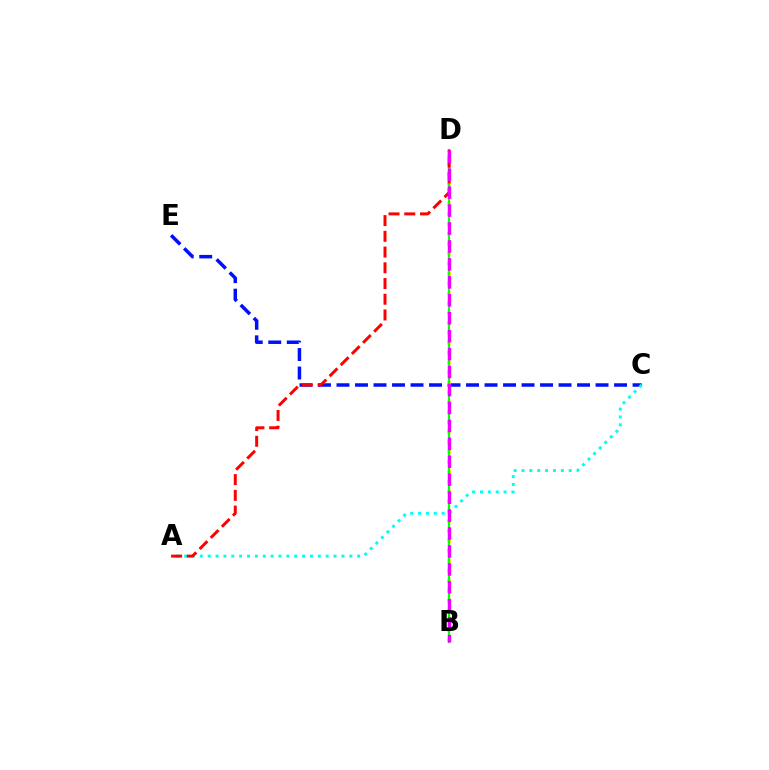{('C', 'E'): [{'color': '#0010ff', 'line_style': 'dashed', 'thickness': 2.51}], ('B', 'D'): [{'color': '#fcf500', 'line_style': 'dotted', 'thickness': 2.69}, {'color': '#08ff00', 'line_style': 'solid', 'thickness': 1.57}, {'color': '#ee00ff', 'line_style': 'dashed', 'thickness': 2.44}], ('A', 'C'): [{'color': '#00fff6', 'line_style': 'dotted', 'thickness': 2.14}], ('A', 'D'): [{'color': '#ff0000', 'line_style': 'dashed', 'thickness': 2.14}]}